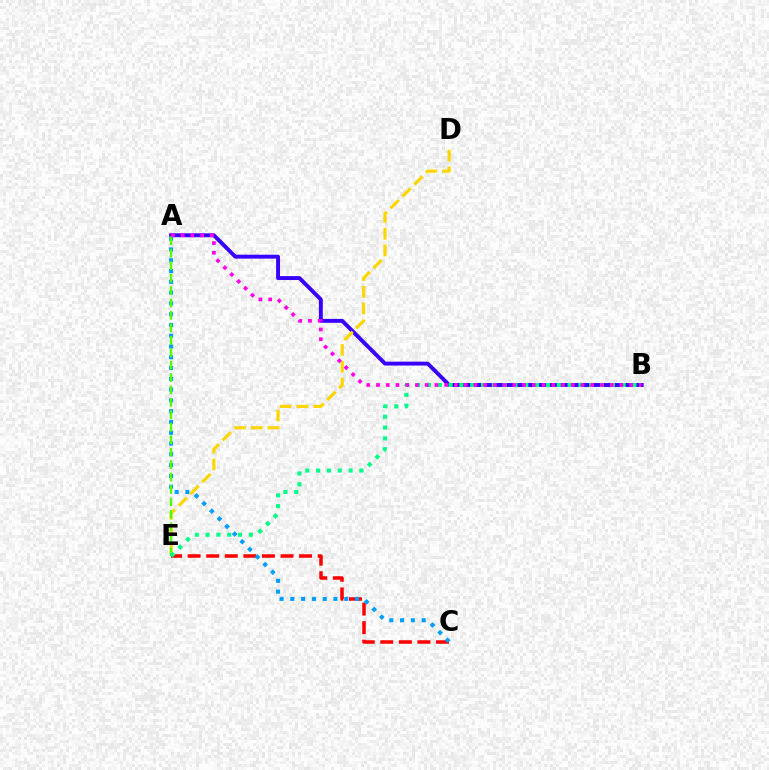{('A', 'B'): [{'color': '#3700ff', 'line_style': 'solid', 'thickness': 2.81}, {'color': '#ff00ed', 'line_style': 'dotted', 'thickness': 2.65}], ('C', 'E'): [{'color': '#ff0000', 'line_style': 'dashed', 'thickness': 2.52}], ('A', 'C'): [{'color': '#009eff', 'line_style': 'dotted', 'thickness': 2.93}], ('D', 'E'): [{'color': '#ffd500', 'line_style': 'dashed', 'thickness': 2.28}], ('A', 'E'): [{'color': '#4fff00', 'line_style': 'dashed', 'thickness': 1.69}], ('B', 'E'): [{'color': '#00ff86', 'line_style': 'dotted', 'thickness': 2.94}]}